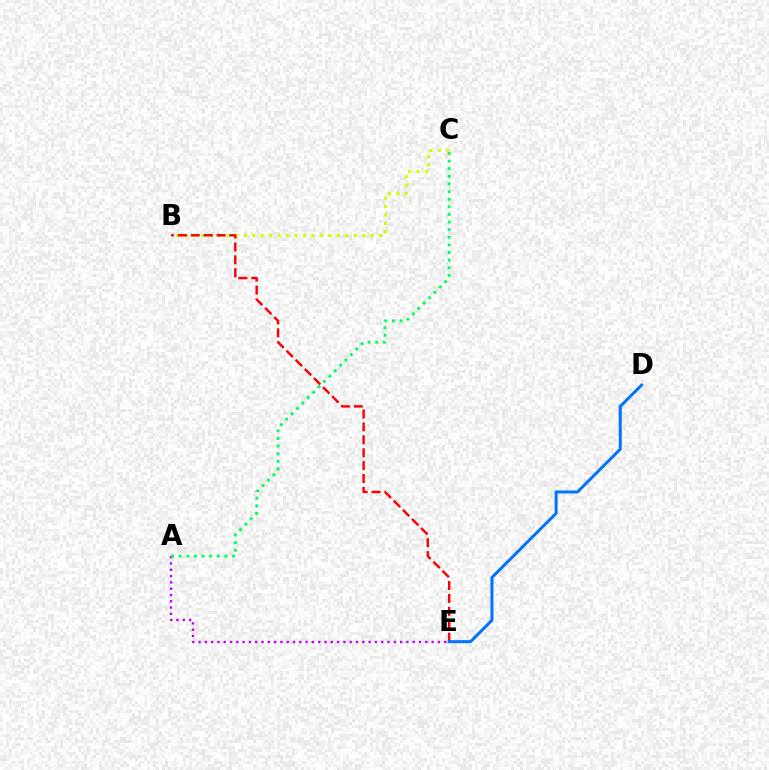{('B', 'C'): [{'color': '#d1ff00', 'line_style': 'dotted', 'thickness': 2.3}], ('A', 'E'): [{'color': '#b900ff', 'line_style': 'dotted', 'thickness': 1.71}], ('B', 'E'): [{'color': '#ff0000', 'line_style': 'dashed', 'thickness': 1.75}], ('D', 'E'): [{'color': '#0074ff', 'line_style': 'solid', 'thickness': 2.16}], ('A', 'C'): [{'color': '#00ff5c', 'line_style': 'dotted', 'thickness': 2.07}]}